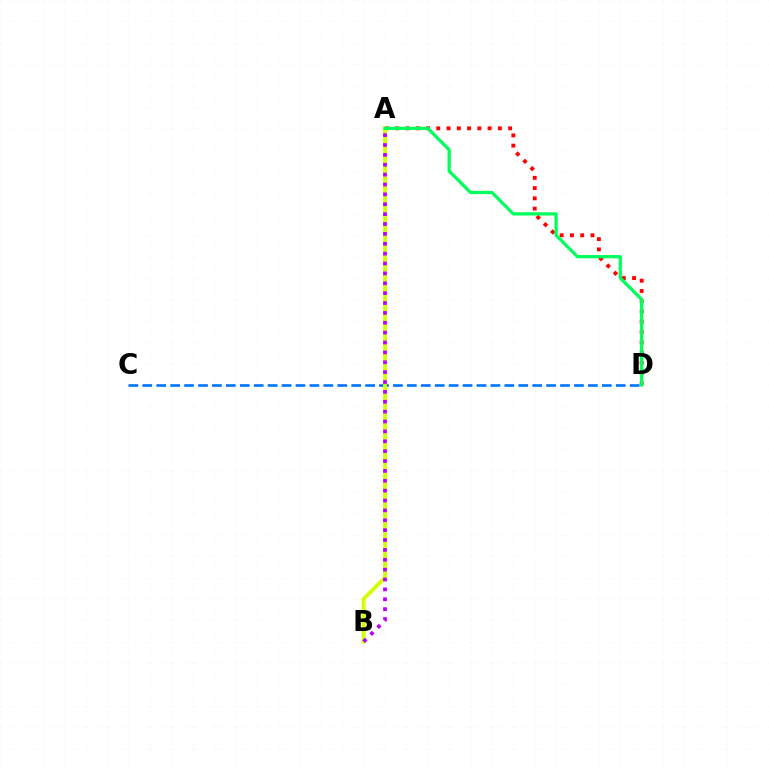{('A', 'D'): [{'color': '#ff0000', 'line_style': 'dotted', 'thickness': 2.79}, {'color': '#00ff5c', 'line_style': 'solid', 'thickness': 2.34}], ('C', 'D'): [{'color': '#0074ff', 'line_style': 'dashed', 'thickness': 1.89}], ('A', 'B'): [{'color': '#d1ff00', 'line_style': 'solid', 'thickness': 2.74}, {'color': '#b900ff', 'line_style': 'dotted', 'thickness': 2.68}]}